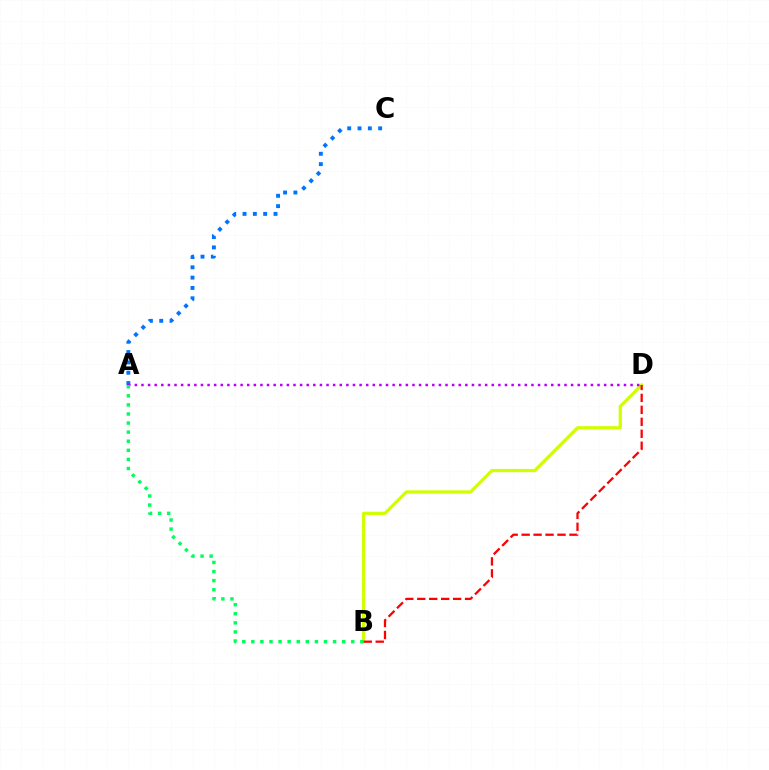{('A', 'C'): [{'color': '#0074ff', 'line_style': 'dotted', 'thickness': 2.8}], ('B', 'D'): [{'color': '#d1ff00', 'line_style': 'solid', 'thickness': 2.34}, {'color': '#ff0000', 'line_style': 'dashed', 'thickness': 1.62}], ('A', 'D'): [{'color': '#b900ff', 'line_style': 'dotted', 'thickness': 1.8}], ('A', 'B'): [{'color': '#00ff5c', 'line_style': 'dotted', 'thickness': 2.47}]}